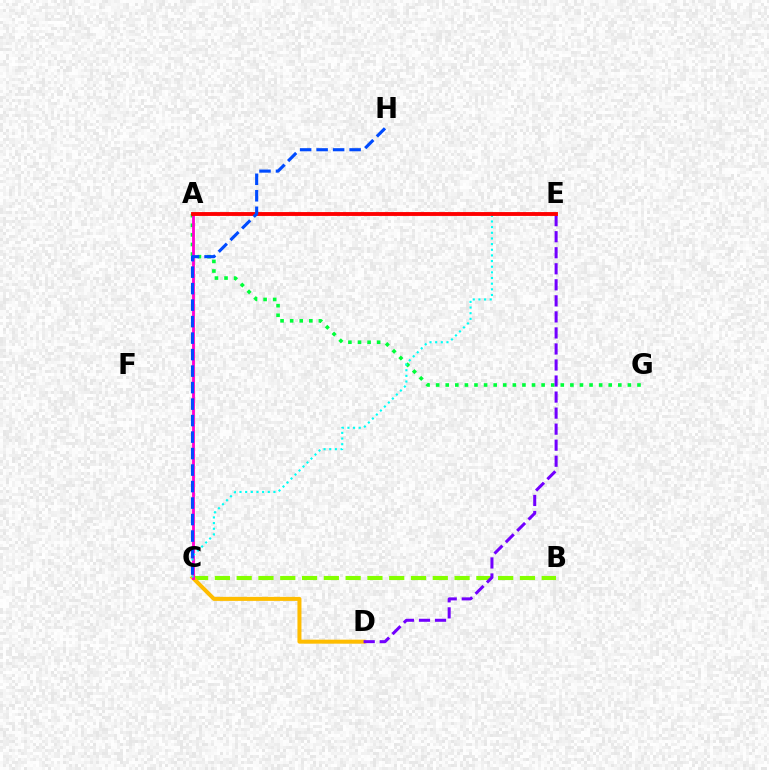{('B', 'C'): [{'color': '#84ff00', 'line_style': 'dashed', 'thickness': 2.96}], ('C', 'D'): [{'color': '#ffbd00', 'line_style': 'solid', 'thickness': 2.89}], ('A', 'G'): [{'color': '#00ff39', 'line_style': 'dotted', 'thickness': 2.6}], ('A', 'C'): [{'color': '#ff00cf', 'line_style': 'solid', 'thickness': 2.04}], ('C', 'E'): [{'color': '#00fff6', 'line_style': 'dotted', 'thickness': 1.54}], ('D', 'E'): [{'color': '#7200ff', 'line_style': 'dashed', 'thickness': 2.18}], ('A', 'E'): [{'color': '#ff0000', 'line_style': 'solid', 'thickness': 2.79}], ('C', 'H'): [{'color': '#004bff', 'line_style': 'dashed', 'thickness': 2.24}]}